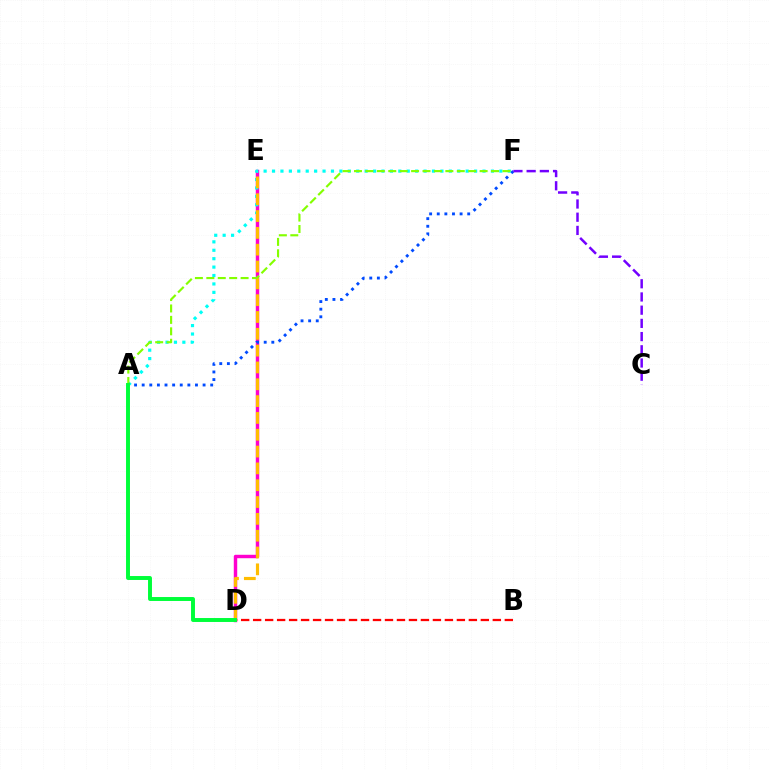{('D', 'E'): [{'color': '#ff00cf', 'line_style': 'solid', 'thickness': 2.48}, {'color': '#ffbd00', 'line_style': 'dashed', 'thickness': 2.29}], ('B', 'D'): [{'color': '#ff0000', 'line_style': 'dashed', 'thickness': 1.63}], ('A', 'F'): [{'color': '#004bff', 'line_style': 'dotted', 'thickness': 2.07}, {'color': '#00fff6', 'line_style': 'dotted', 'thickness': 2.29}, {'color': '#84ff00', 'line_style': 'dashed', 'thickness': 1.55}], ('C', 'F'): [{'color': '#7200ff', 'line_style': 'dashed', 'thickness': 1.79}], ('A', 'D'): [{'color': '#00ff39', 'line_style': 'solid', 'thickness': 2.83}]}